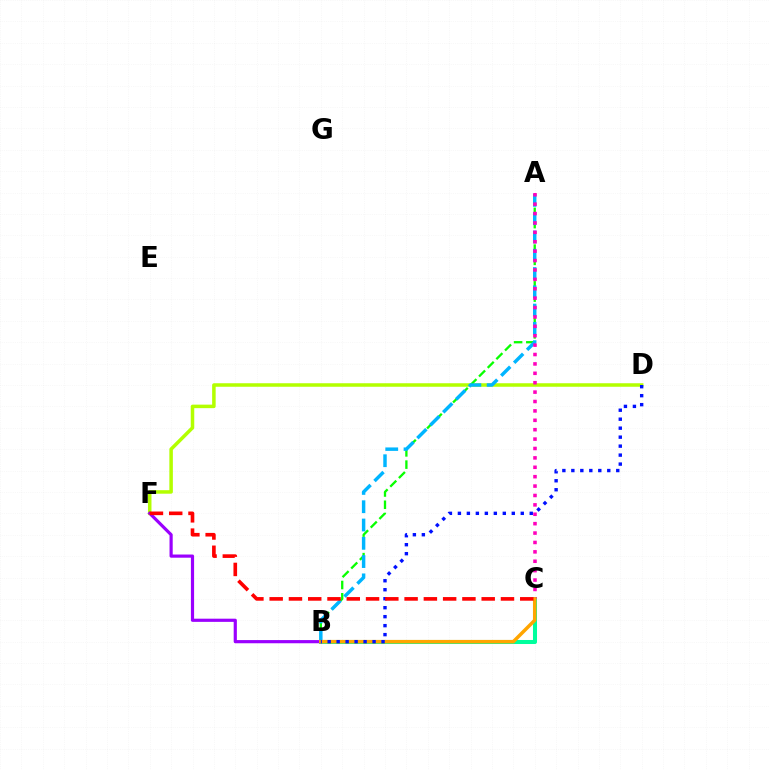{('D', 'F'): [{'color': '#b3ff00', 'line_style': 'solid', 'thickness': 2.53}], ('A', 'B'): [{'color': '#08ff00', 'line_style': 'dashed', 'thickness': 1.66}, {'color': '#00b5ff', 'line_style': 'dashed', 'thickness': 2.48}], ('B', 'C'): [{'color': '#00ff9d', 'line_style': 'solid', 'thickness': 2.9}, {'color': '#ffa500', 'line_style': 'solid', 'thickness': 2.52}], ('B', 'F'): [{'color': '#9b00ff', 'line_style': 'solid', 'thickness': 2.29}], ('A', 'C'): [{'color': '#ff00bd', 'line_style': 'dotted', 'thickness': 2.55}], ('B', 'D'): [{'color': '#0010ff', 'line_style': 'dotted', 'thickness': 2.44}], ('C', 'F'): [{'color': '#ff0000', 'line_style': 'dashed', 'thickness': 2.62}]}